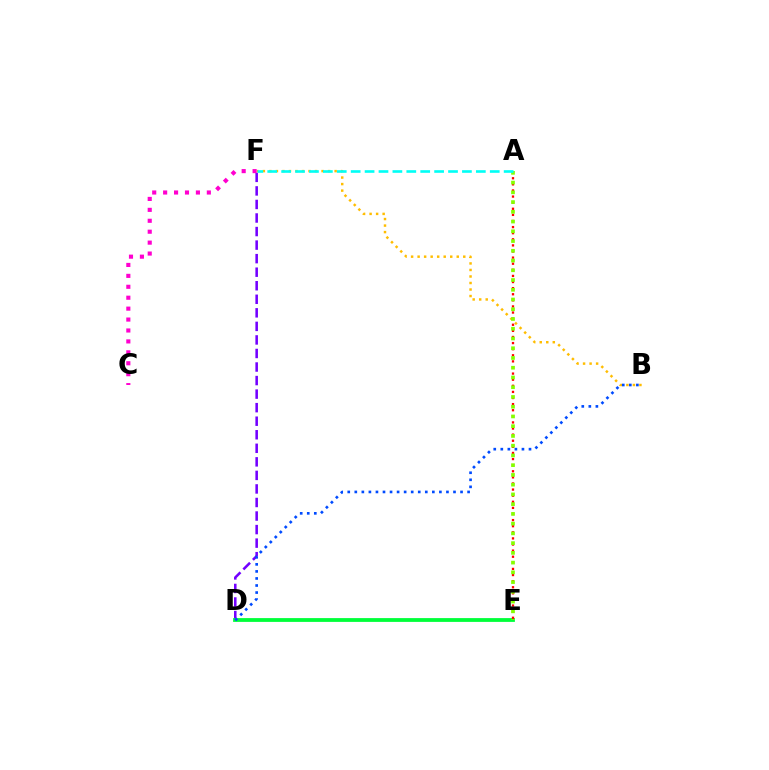{('D', 'F'): [{'color': '#7200ff', 'line_style': 'dashed', 'thickness': 1.84}], ('B', 'F'): [{'color': '#ffbd00', 'line_style': 'dotted', 'thickness': 1.77}], ('C', 'F'): [{'color': '#ff00cf', 'line_style': 'dotted', 'thickness': 2.97}], ('D', 'E'): [{'color': '#00ff39', 'line_style': 'solid', 'thickness': 2.74}], ('A', 'E'): [{'color': '#ff0000', 'line_style': 'dotted', 'thickness': 1.66}, {'color': '#84ff00', 'line_style': 'dotted', 'thickness': 2.65}], ('A', 'F'): [{'color': '#00fff6', 'line_style': 'dashed', 'thickness': 1.89}], ('B', 'D'): [{'color': '#004bff', 'line_style': 'dotted', 'thickness': 1.92}]}